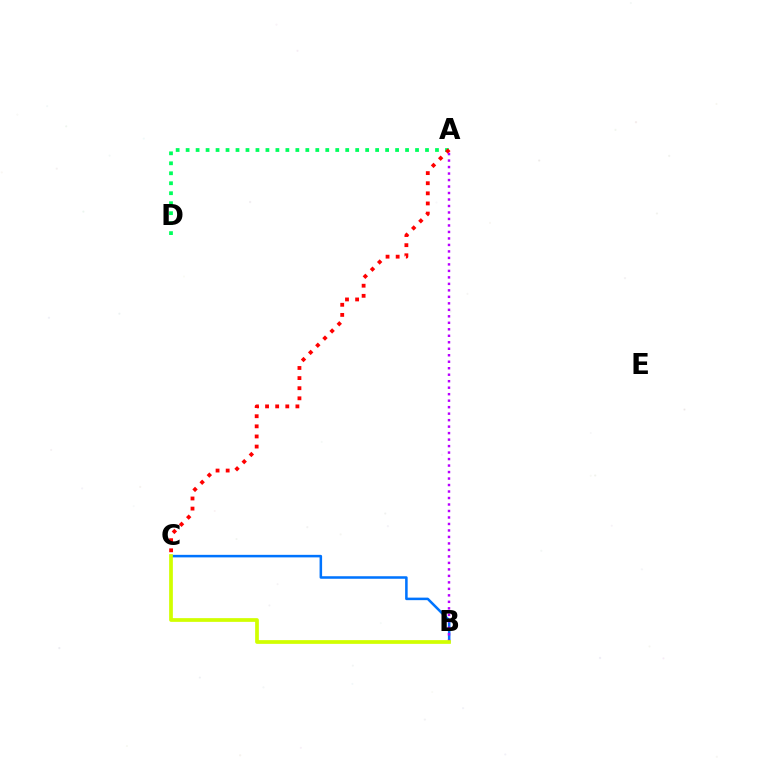{('B', 'C'): [{'color': '#0074ff', 'line_style': 'solid', 'thickness': 1.83}, {'color': '#d1ff00', 'line_style': 'solid', 'thickness': 2.68}], ('A', 'D'): [{'color': '#00ff5c', 'line_style': 'dotted', 'thickness': 2.71}], ('A', 'C'): [{'color': '#ff0000', 'line_style': 'dotted', 'thickness': 2.75}], ('A', 'B'): [{'color': '#b900ff', 'line_style': 'dotted', 'thickness': 1.76}]}